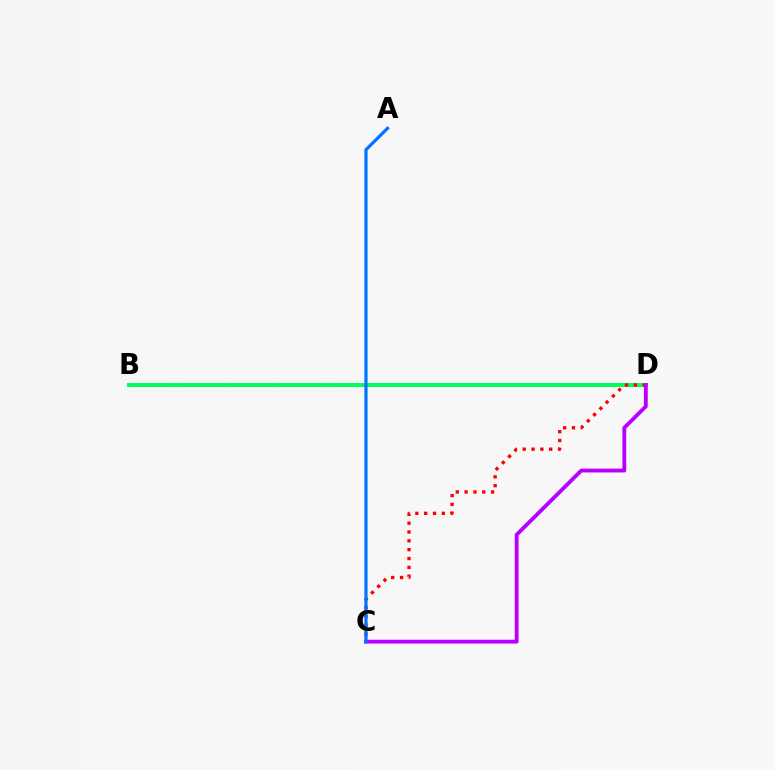{('B', 'D'): [{'color': '#d1ff00', 'line_style': 'dotted', 'thickness': 2.6}, {'color': '#00ff5c', 'line_style': 'solid', 'thickness': 2.86}], ('C', 'D'): [{'color': '#ff0000', 'line_style': 'dotted', 'thickness': 2.4}, {'color': '#b900ff', 'line_style': 'solid', 'thickness': 2.77}], ('A', 'C'): [{'color': '#0074ff', 'line_style': 'solid', 'thickness': 2.31}]}